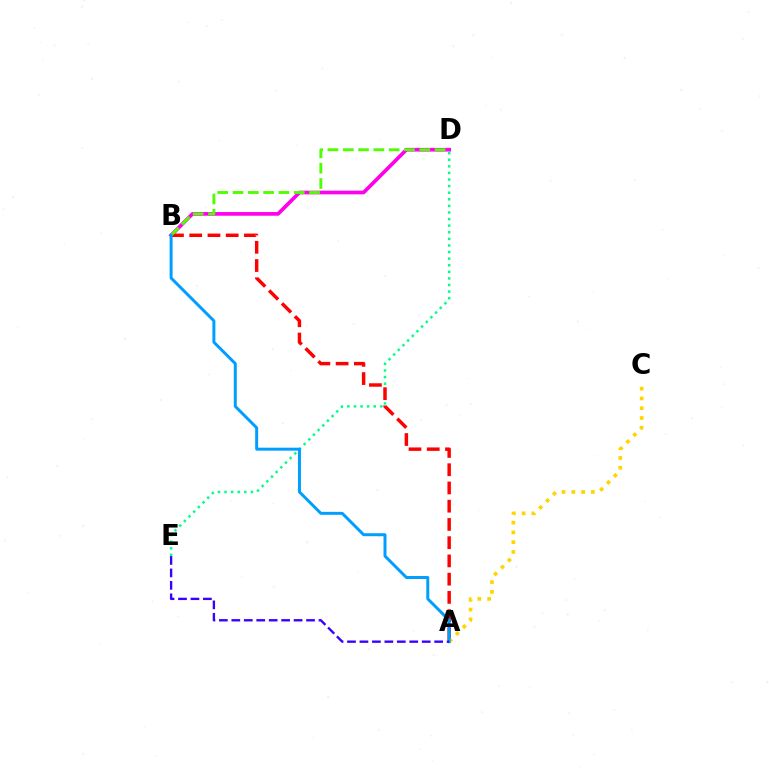{('B', 'D'): [{'color': '#ff00ed', 'line_style': 'solid', 'thickness': 2.65}, {'color': '#4fff00', 'line_style': 'dashed', 'thickness': 2.08}], ('D', 'E'): [{'color': '#00ff86', 'line_style': 'dotted', 'thickness': 1.79}], ('A', 'B'): [{'color': '#ff0000', 'line_style': 'dashed', 'thickness': 2.48}, {'color': '#009eff', 'line_style': 'solid', 'thickness': 2.14}], ('A', 'C'): [{'color': '#ffd500', 'line_style': 'dotted', 'thickness': 2.65}], ('A', 'E'): [{'color': '#3700ff', 'line_style': 'dashed', 'thickness': 1.69}]}